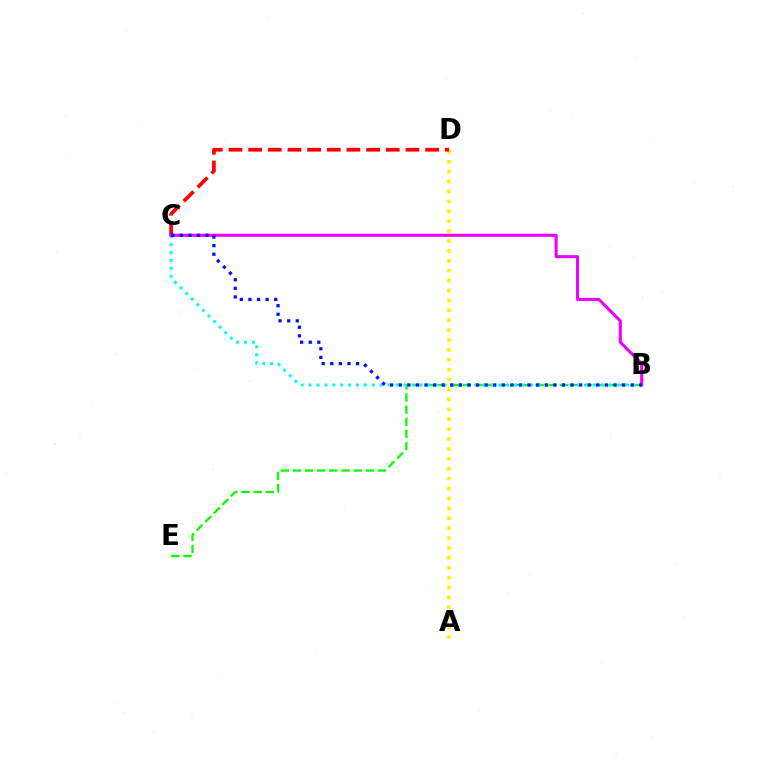{('A', 'D'): [{'color': '#fcf500', 'line_style': 'dotted', 'thickness': 2.69}], ('B', 'E'): [{'color': '#08ff00', 'line_style': 'dashed', 'thickness': 1.65}], ('B', 'C'): [{'color': '#00fff6', 'line_style': 'dotted', 'thickness': 2.15}, {'color': '#ee00ff', 'line_style': 'solid', 'thickness': 2.21}, {'color': '#0010ff', 'line_style': 'dotted', 'thickness': 2.33}], ('C', 'D'): [{'color': '#ff0000', 'line_style': 'dashed', 'thickness': 2.67}]}